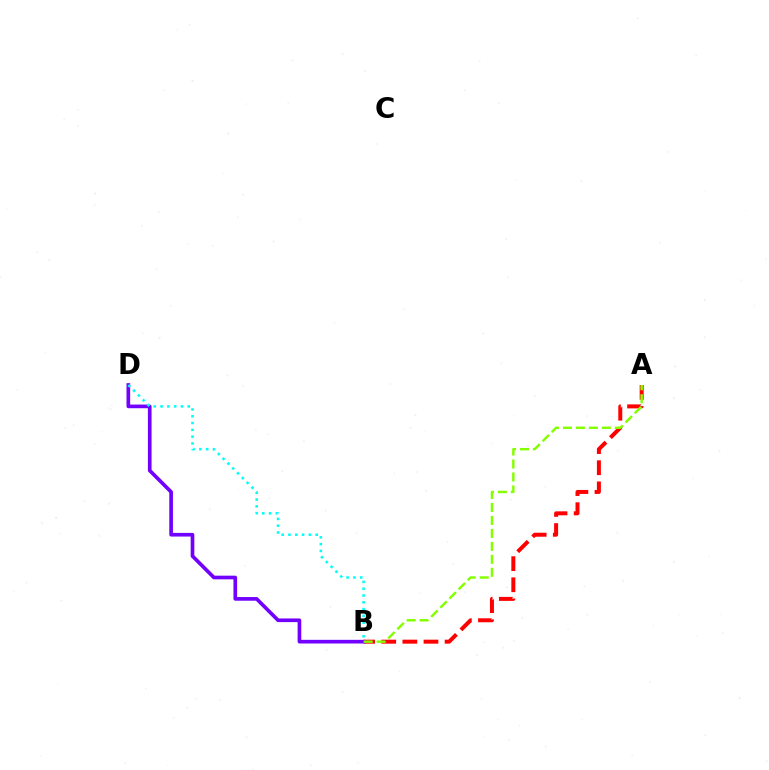{('A', 'B'): [{'color': '#ff0000', 'line_style': 'dashed', 'thickness': 2.87}, {'color': '#84ff00', 'line_style': 'dashed', 'thickness': 1.76}], ('B', 'D'): [{'color': '#7200ff', 'line_style': 'solid', 'thickness': 2.64}, {'color': '#00fff6', 'line_style': 'dotted', 'thickness': 1.85}]}